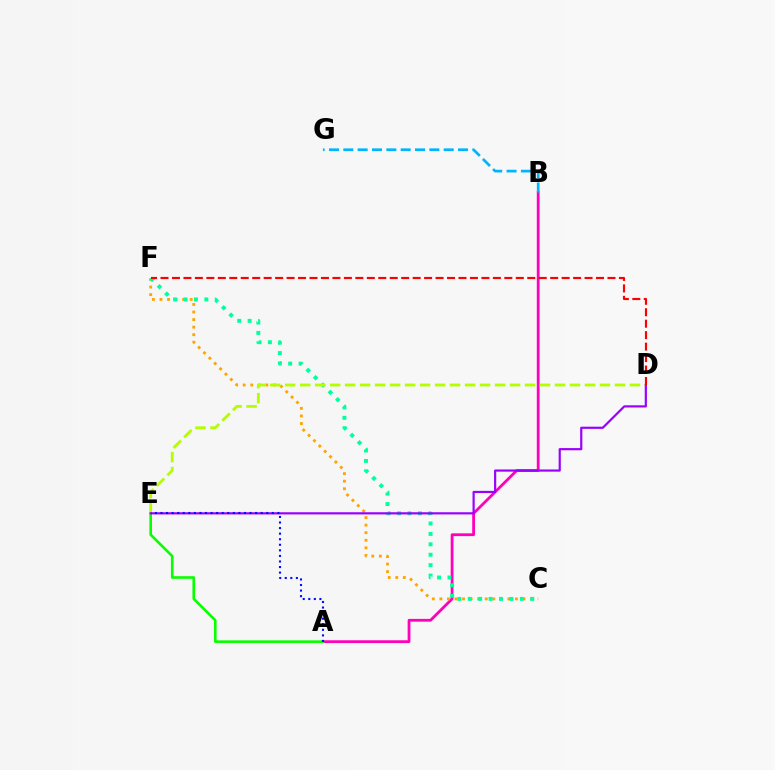{('A', 'B'): [{'color': '#ff00bd', 'line_style': 'solid', 'thickness': 2.01}], ('C', 'F'): [{'color': '#ffa500', 'line_style': 'dotted', 'thickness': 2.05}, {'color': '#00ff9d', 'line_style': 'dotted', 'thickness': 2.83}], ('A', 'E'): [{'color': '#08ff00', 'line_style': 'solid', 'thickness': 1.89}, {'color': '#0010ff', 'line_style': 'dotted', 'thickness': 1.51}], ('B', 'G'): [{'color': '#00b5ff', 'line_style': 'dashed', 'thickness': 1.95}], ('D', 'E'): [{'color': '#b3ff00', 'line_style': 'dashed', 'thickness': 2.04}, {'color': '#9b00ff', 'line_style': 'solid', 'thickness': 1.57}], ('D', 'F'): [{'color': '#ff0000', 'line_style': 'dashed', 'thickness': 1.56}]}